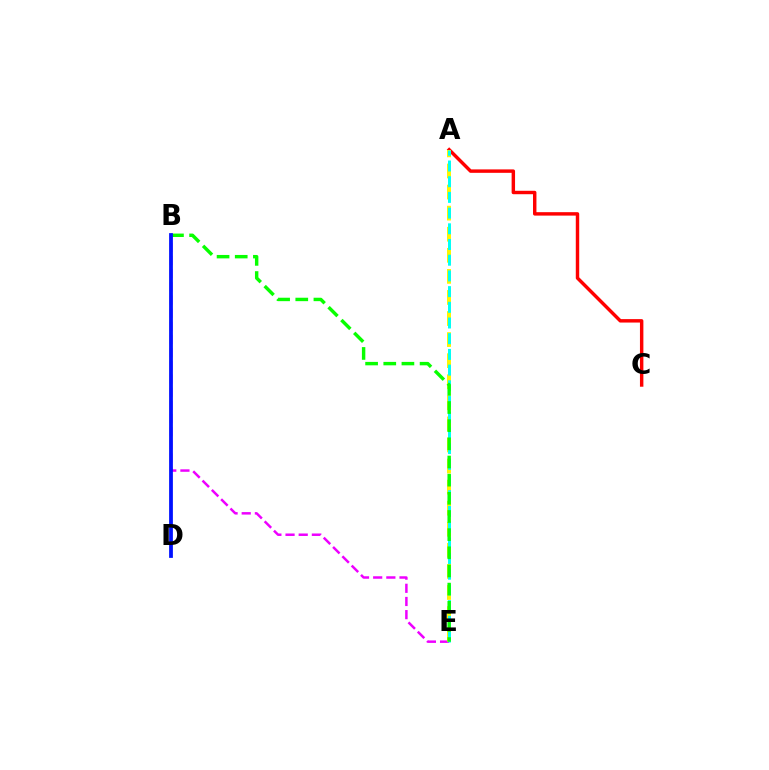{('A', 'C'): [{'color': '#ff0000', 'line_style': 'solid', 'thickness': 2.47}], ('B', 'E'): [{'color': '#ee00ff', 'line_style': 'dashed', 'thickness': 1.79}, {'color': '#08ff00', 'line_style': 'dashed', 'thickness': 2.47}], ('A', 'E'): [{'color': '#fcf500', 'line_style': 'dashed', 'thickness': 2.86}, {'color': '#00fff6', 'line_style': 'dashed', 'thickness': 2.13}], ('B', 'D'): [{'color': '#0010ff', 'line_style': 'solid', 'thickness': 2.71}]}